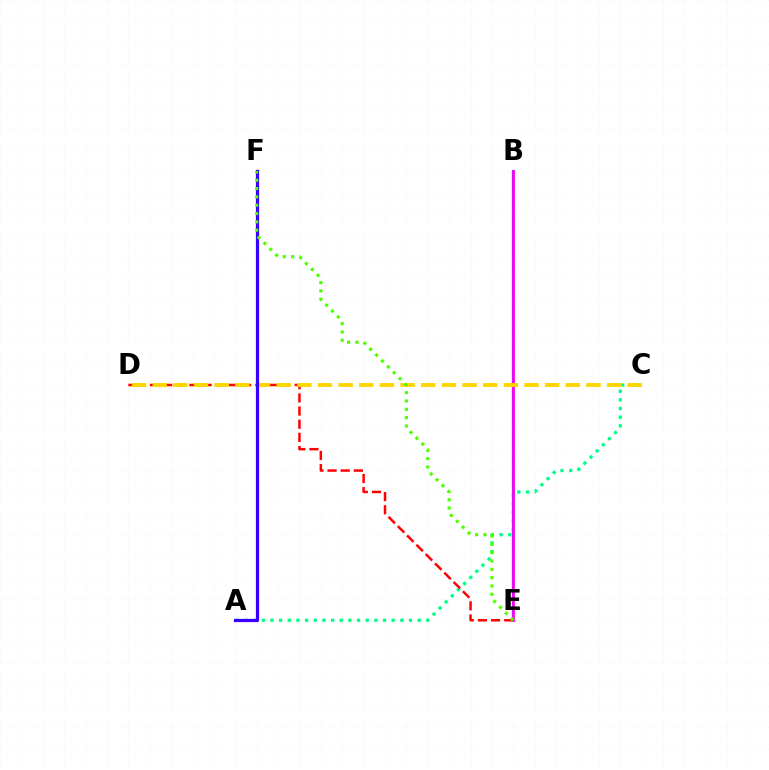{('A', 'C'): [{'color': '#00ff86', 'line_style': 'dotted', 'thickness': 2.35}], ('B', 'E'): [{'color': '#009eff', 'line_style': 'solid', 'thickness': 1.67}, {'color': '#ff00ed', 'line_style': 'solid', 'thickness': 2.0}], ('D', 'E'): [{'color': '#ff0000', 'line_style': 'dashed', 'thickness': 1.79}], ('C', 'D'): [{'color': '#ffd500', 'line_style': 'dashed', 'thickness': 2.81}], ('A', 'F'): [{'color': '#3700ff', 'line_style': 'solid', 'thickness': 2.32}], ('E', 'F'): [{'color': '#4fff00', 'line_style': 'dotted', 'thickness': 2.26}]}